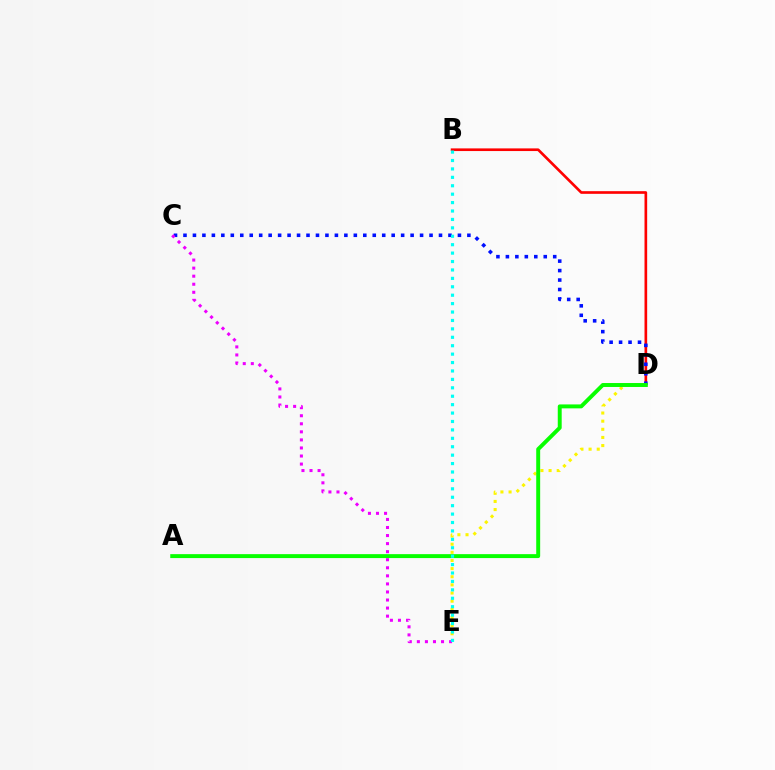{('B', 'D'): [{'color': '#ff0000', 'line_style': 'solid', 'thickness': 1.91}], ('C', 'D'): [{'color': '#0010ff', 'line_style': 'dotted', 'thickness': 2.57}], ('D', 'E'): [{'color': '#fcf500', 'line_style': 'dotted', 'thickness': 2.21}], ('A', 'D'): [{'color': '#08ff00', 'line_style': 'solid', 'thickness': 2.83}], ('C', 'E'): [{'color': '#ee00ff', 'line_style': 'dotted', 'thickness': 2.19}], ('B', 'E'): [{'color': '#00fff6', 'line_style': 'dotted', 'thickness': 2.29}]}